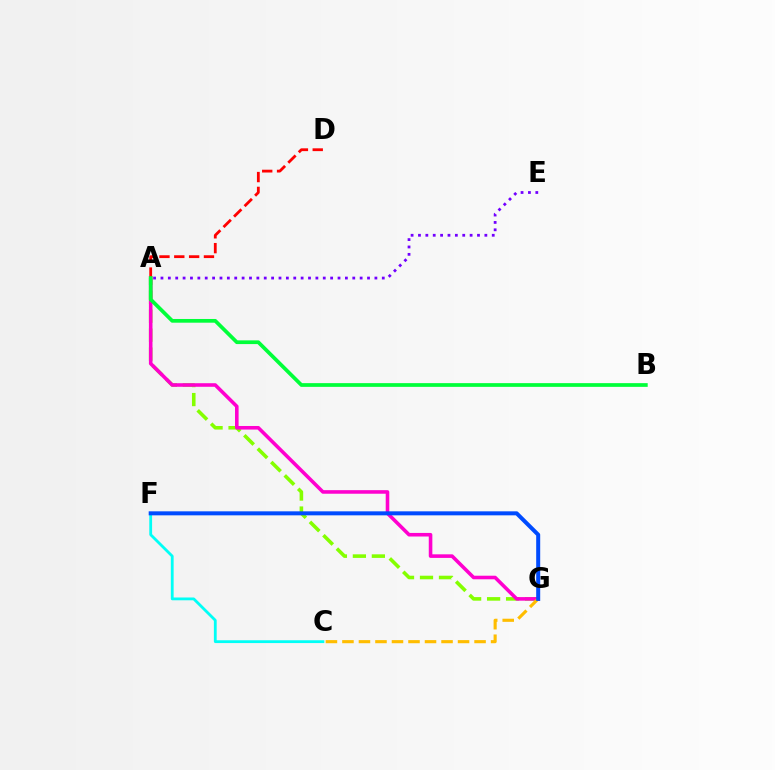{('A', 'G'): [{'color': '#84ff00', 'line_style': 'dashed', 'thickness': 2.58}, {'color': '#ff00cf', 'line_style': 'solid', 'thickness': 2.58}], ('C', 'F'): [{'color': '#00fff6', 'line_style': 'solid', 'thickness': 2.02}], ('C', 'G'): [{'color': '#ffbd00', 'line_style': 'dashed', 'thickness': 2.24}], ('F', 'G'): [{'color': '#004bff', 'line_style': 'solid', 'thickness': 2.88}], ('A', 'E'): [{'color': '#7200ff', 'line_style': 'dotted', 'thickness': 2.0}], ('A', 'D'): [{'color': '#ff0000', 'line_style': 'dashed', 'thickness': 2.02}], ('A', 'B'): [{'color': '#00ff39', 'line_style': 'solid', 'thickness': 2.68}]}